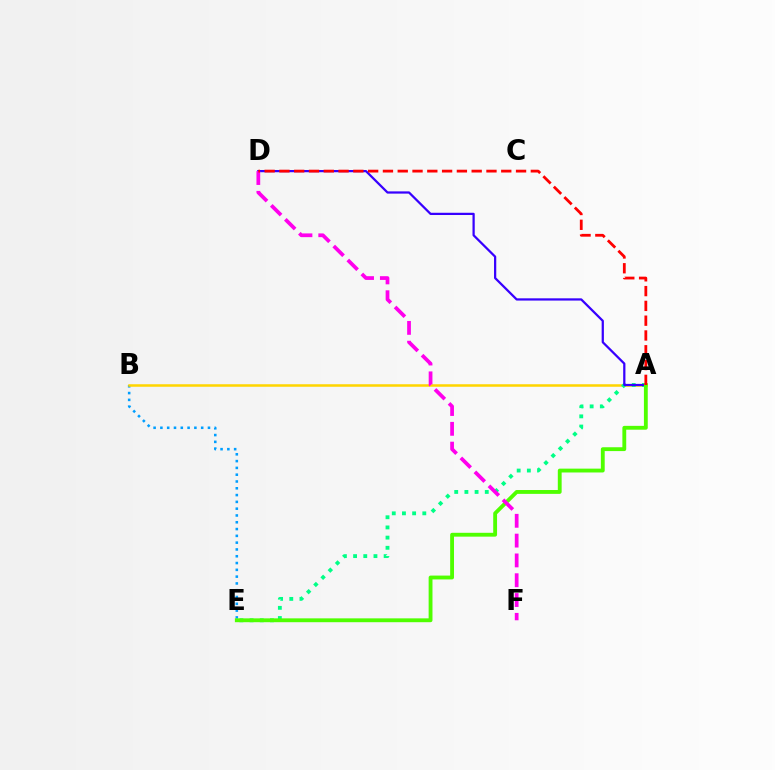{('B', 'E'): [{'color': '#009eff', 'line_style': 'dotted', 'thickness': 1.85}], ('A', 'B'): [{'color': '#ffd500', 'line_style': 'solid', 'thickness': 1.82}], ('A', 'E'): [{'color': '#00ff86', 'line_style': 'dotted', 'thickness': 2.77}, {'color': '#4fff00', 'line_style': 'solid', 'thickness': 2.77}], ('A', 'D'): [{'color': '#3700ff', 'line_style': 'solid', 'thickness': 1.61}, {'color': '#ff0000', 'line_style': 'dashed', 'thickness': 2.01}], ('D', 'F'): [{'color': '#ff00ed', 'line_style': 'dashed', 'thickness': 2.69}]}